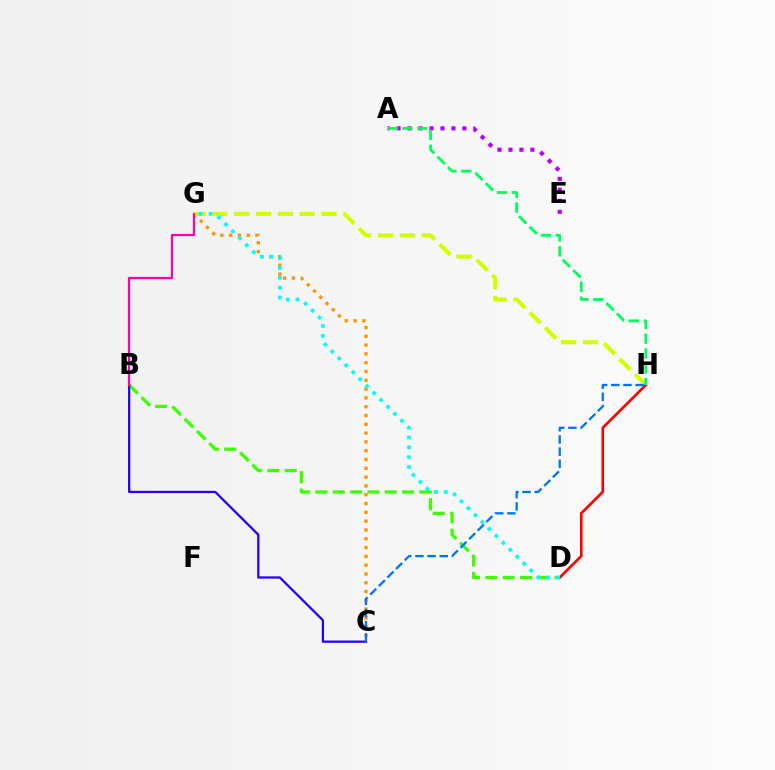{('C', 'G'): [{'color': '#ff9400', 'line_style': 'dotted', 'thickness': 2.39}], ('G', 'H'): [{'color': '#d1ff00', 'line_style': 'dashed', 'thickness': 2.96}], ('A', 'E'): [{'color': '#b900ff', 'line_style': 'dotted', 'thickness': 2.98}], ('D', 'H'): [{'color': '#ff0000', 'line_style': 'solid', 'thickness': 1.9}], ('B', 'D'): [{'color': '#3dff00', 'line_style': 'dashed', 'thickness': 2.36}], ('B', 'C'): [{'color': '#2500ff', 'line_style': 'solid', 'thickness': 1.63}], ('D', 'G'): [{'color': '#00fff6', 'line_style': 'dotted', 'thickness': 2.67}], ('A', 'H'): [{'color': '#00ff5c', 'line_style': 'dashed', 'thickness': 2.02}], ('C', 'H'): [{'color': '#0074ff', 'line_style': 'dashed', 'thickness': 1.65}], ('B', 'G'): [{'color': '#ff00ac', 'line_style': 'solid', 'thickness': 1.61}]}